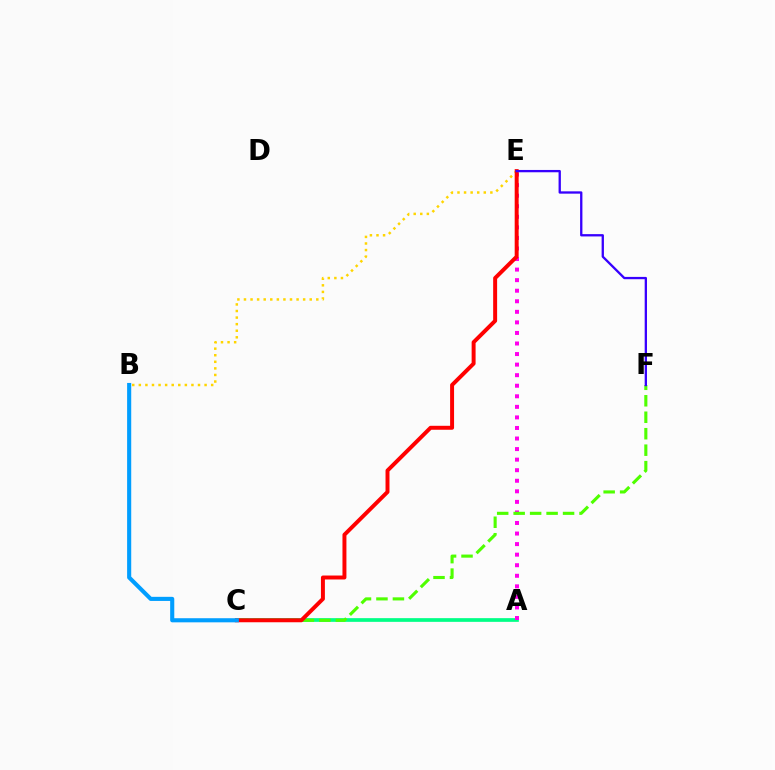{('A', 'C'): [{'color': '#00ff86', 'line_style': 'solid', 'thickness': 2.67}], ('A', 'E'): [{'color': '#ff00ed', 'line_style': 'dotted', 'thickness': 2.87}], ('B', 'E'): [{'color': '#ffd500', 'line_style': 'dotted', 'thickness': 1.79}], ('C', 'F'): [{'color': '#4fff00', 'line_style': 'dashed', 'thickness': 2.24}], ('C', 'E'): [{'color': '#ff0000', 'line_style': 'solid', 'thickness': 2.85}], ('B', 'C'): [{'color': '#009eff', 'line_style': 'solid', 'thickness': 2.96}], ('E', 'F'): [{'color': '#3700ff', 'line_style': 'solid', 'thickness': 1.66}]}